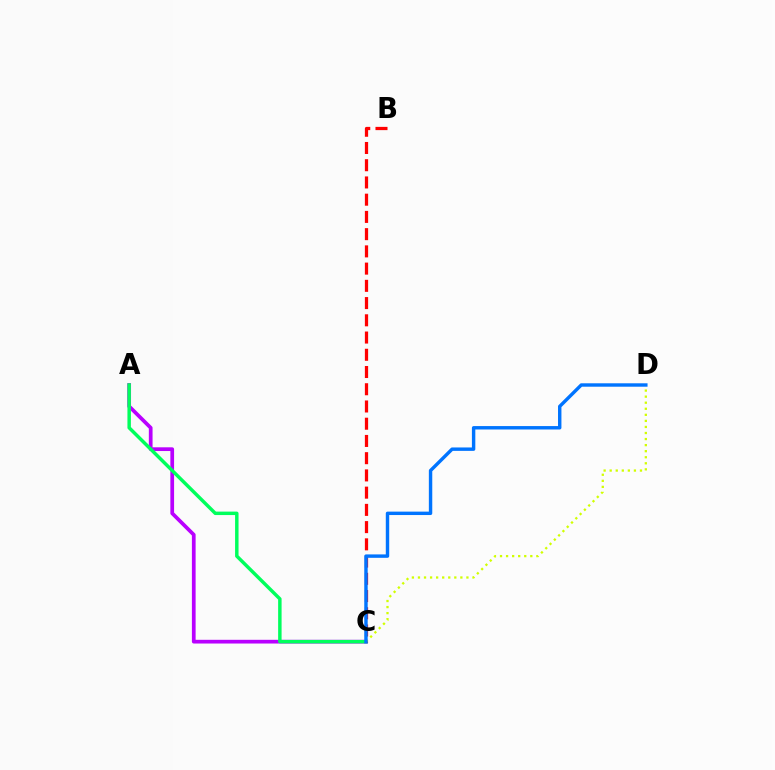{('A', 'C'): [{'color': '#b900ff', 'line_style': 'solid', 'thickness': 2.68}, {'color': '#00ff5c', 'line_style': 'solid', 'thickness': 2.49}], ('C', 'D'): [{'color': '#d1ff00', 'line_style': 'dotted', 'thickness': 1.65}, {'color': '#0074ff', 'line_style': 'solid', 'thickness': 2.46}], ('B', 'C'): [{'color': '#ff0000', 'line_style': 'dashed', 'thickness': 2.34}]}